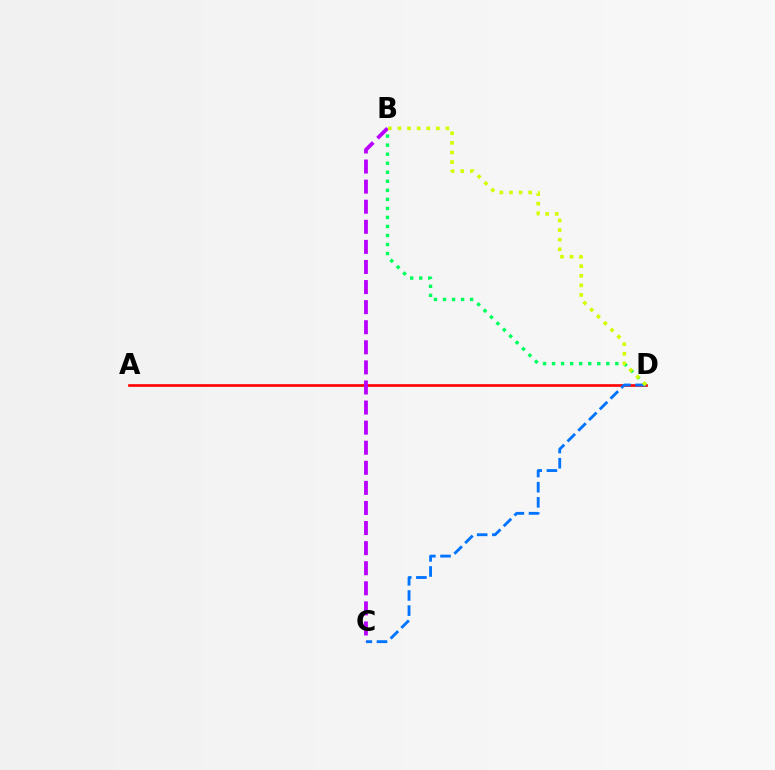{('A', 'D'): [{'color': '#ff0000', 'line_style': 'solid', 'thickness': 1.91}], ('C', 'D'): [{'color': '#0074ff', 'line_style': 'dashed', 'thickness': 2.06}], ('B', 'D'): [{'color': '#00ff5c', 'line_style': 'dotted', 'thickness': 2.45}, {'color': '#d1ff00', 'line_style': 'dotted', 'thickness': 2.61}], ('B', 'C'): [{'color': '#b900ff', 'line_style': 'dashed', 'thickness': 2.73}]}